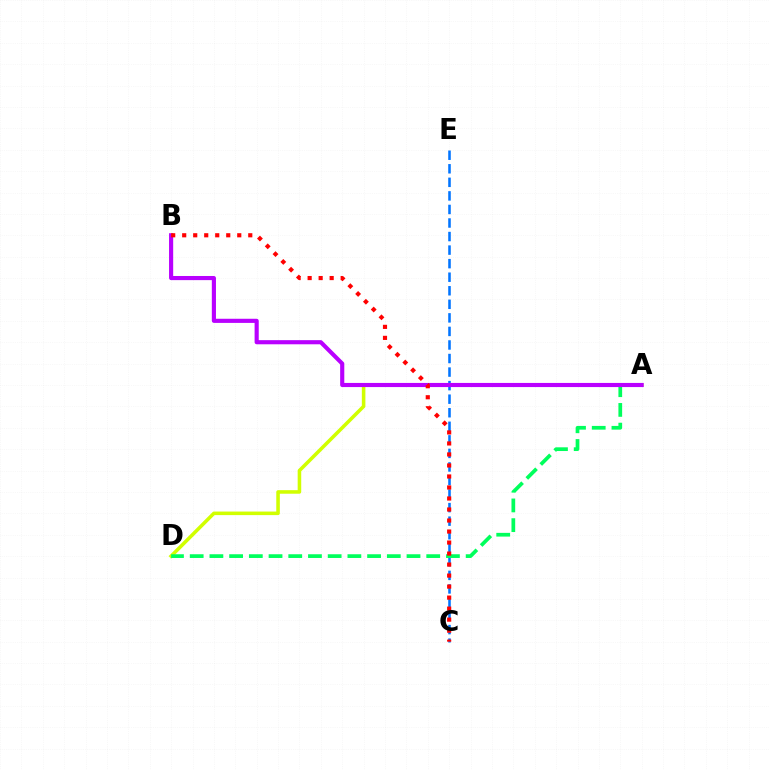{('C', 'E'): [{'color': '#0074ff', 'line_style': 'dashed', 'thickness': 1.84}], ('A', 'D'): [{'color': '#d1ff00', 'line_style': 'solid', 'thickness': 2.56}, {'color': '#00ff5c', 'line_style': 'dashed', 'thickness': 2.68}], ('A', 'B'): [{'color': '#b900ff', 'line_style': 'solid', 'thickness': 2.98}], ('B', 'C'): [{'color': '#ff0000', 'line_style': 'dotted', 'thickness': 2.99}]}